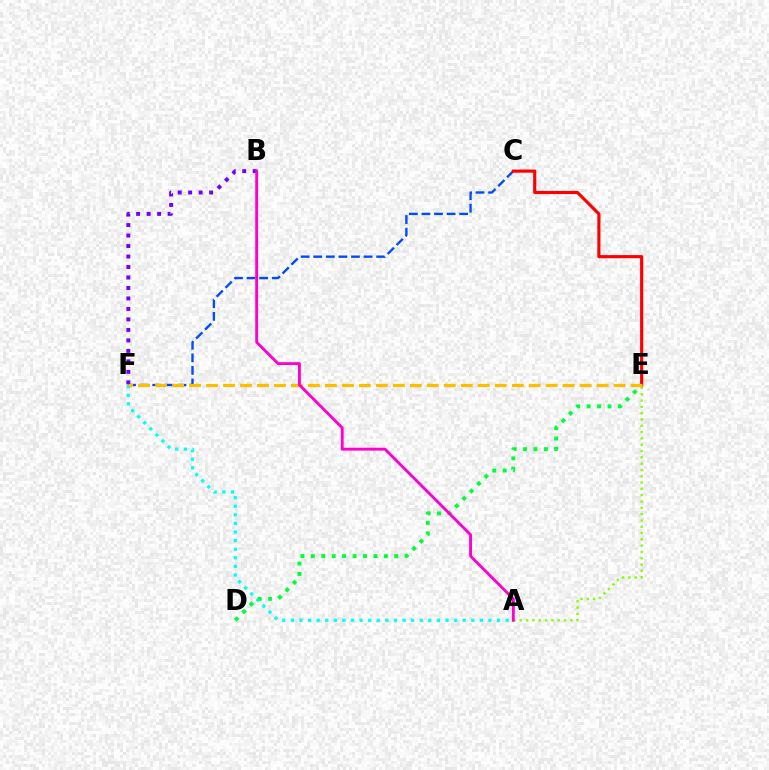{('C', 'F'): [{'color': '#004bff', 'line_style': 'dashed', 'thickness': 1.71}], ('A', 'E'): [{'color': '#84ff00', 'line_style': 'dotted', 'thickness': 1.71}], ('C', 'E'): [{'color': '#ff0000', 'line_style': 'solid', 'thickness': 2.26}], ('A', 'F'): [{'color': '#00fff6', 'line_style': 'dotted', 'thickness': 2.33}], ('D', 'E'): [{'color': '#00ff39', 'line_style': 'dotted', 'thickness': 2.83}], ('B', 'F'): [{'color': '#7200ff', 'line_style': 'dotted', 'thickness': 2.85}], ('E', 'F'): [{'color': '#ffbd00', 'line_style': 'dashed', 'thickness': 2.31}], ('A', 'B'): [{'color': '#ff00cf', 'line_style': 'solid', 'thickness': 2.05}]}